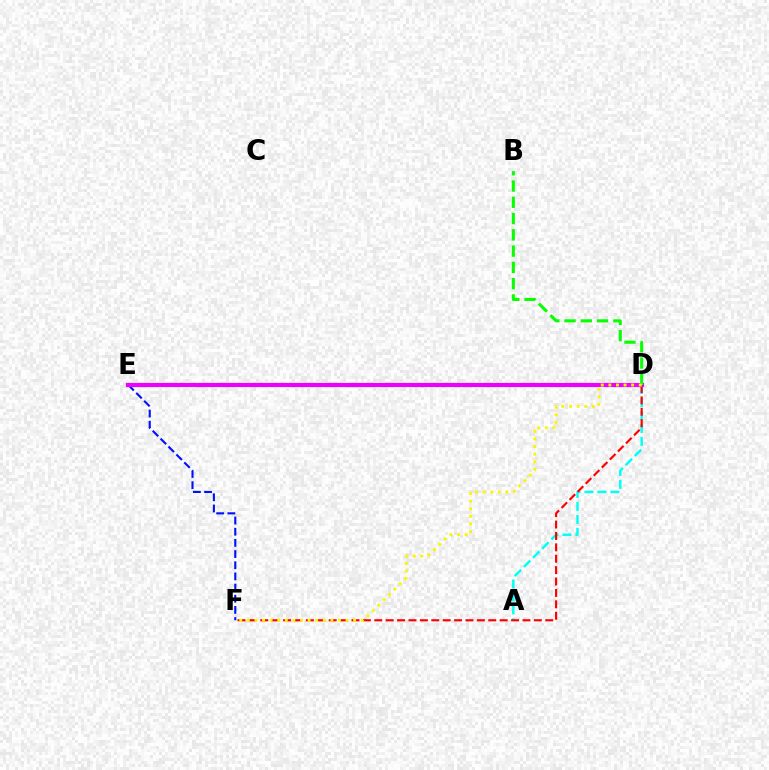{('A', 'D'): [{'color': '#00fff6', 'line_style': 'dashed', 'thickness': 1.76}], ('E', 'F'): [{'color': '#0010ff', 'line_style': 'dashed', 'thickness': 1.52}], ('D', 'F'): [{'color': '#ff0000', 'line_style': 'dashed', 'thickness': 1.55}, {'color': '#fcf500', 'line_style': 'dotted', 'thickness': 2.06}], ('D', 'E'): [{'color': '#ee00ff', 'line_style': 'solid', 'thickness': 2.99}], ('B', 'D'): [{'color': '#08ff00', 'line_style': 'dashed', 'thickness': 2.21}]}